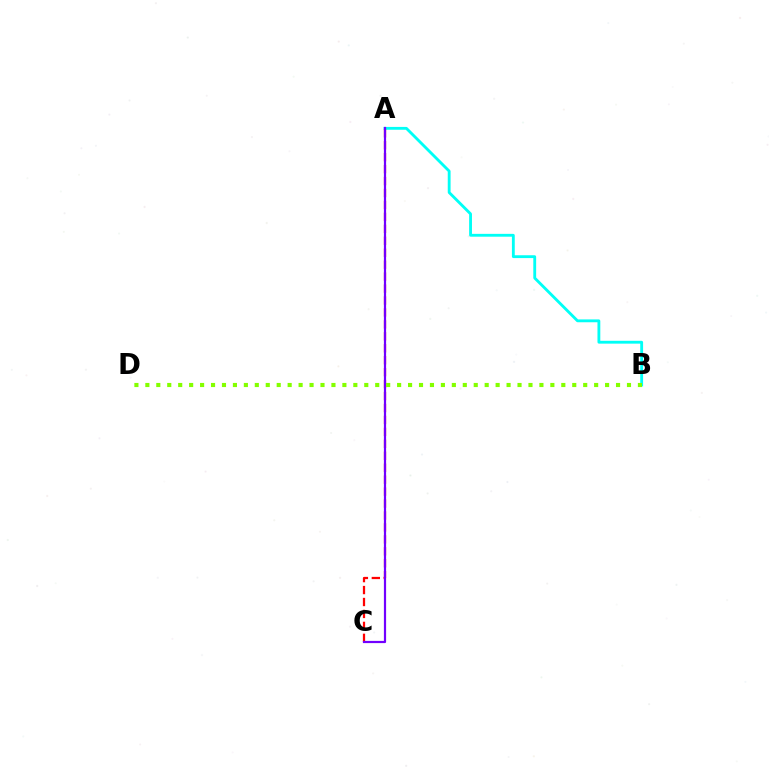{('A', 'B'): [{'color': '#00fff6', 'line_style': 'solid', 'thickness': 2.05}], ('A', 'C'): [{'color': '#ff0000', 'line_style': 'dashed', 'thickness': 1.62}, {'color': '#7200ff', 'line_style': 'solid', 'thickness': 1.58}], ('B', 'D'): [{'color': '#84ff00', 'line_style': 'dotted', 'thickness': 2.97}]}